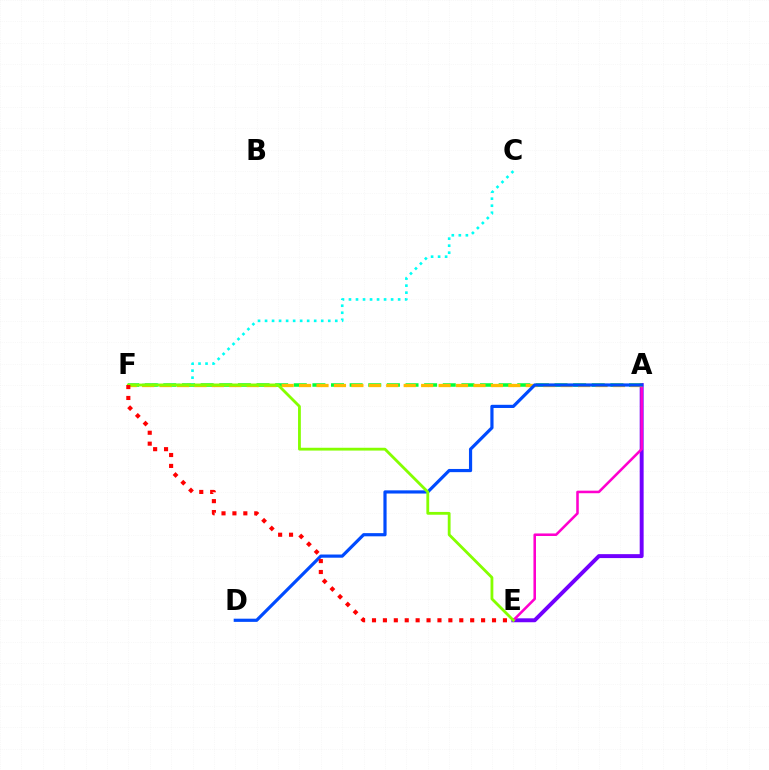{('A', 'E'): [{'color': '#7200ff', 'line_style': 'solid', 'thickness': 2.83}, {'color': '#ff00cf', 'line_style': 'solid', 'thickness': 1.84}], ('A', 'F'): [{'color': '#00ff39', 'line_style': 'dashed', 'thickness': 2.53}, {'color': '#ffbd00', 'line_style': 'dashed', 'thickness': 2.37}], ('C', 'F'): [{'color': '#00fff6', 'line_style': 'dotted', 'thickness': 1.91}], ('A', 'D'): [{'color': '#004bff', 'line_style': 'solid', 'thickness': 2.29}], ('E', 'F'): [{'color': '#84ff00', 'line_style': 'solid', 'thickness': 2.02}, {'color': '#ff0000', 'line_style': 'dotted', 'thickness': 2.96}]}